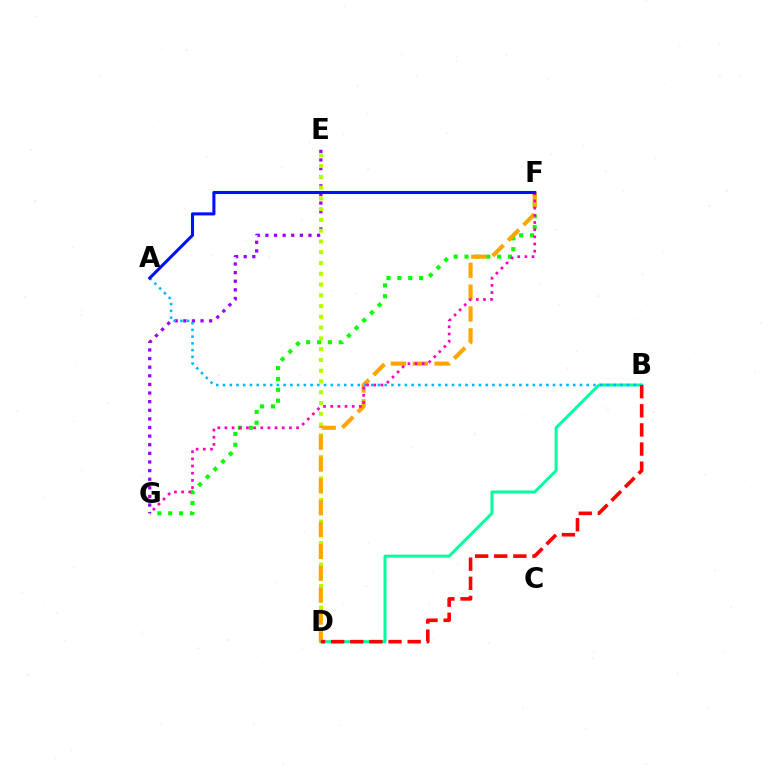{('F', 'G'): [{'color': '#08ff00', 'line_style': 'dotted', 'thickness': 2.95}, {'color': '#ff00bd', 'line_style': 'dotted', 'thickness': 1.95}], ('E', 'G'): [{'color': '#9b00ff', 'line_style': 'dotted', 'thickness': 2.34}], ('D', 'E'): [{'color': '#b3ff00', 'line_style': 'dotted', 'thickness': 2.93}], ('B', 'D'): [{'color': '#00ff9d', 'line_style': 'solid', 'thickness': 2.15}, {'color': '#ff0000', 'line_style': 'dashed', 'thickness': 2.6}], ('D', 'F'): [{'color': '#ffa500', 'line_style': 'dashed', 'thickness': 2.97}], ('A', 'B'): [{'color': '#00b5ff', 'line_style': 'dotted', 'thickness': 1.83}], ('A', 'F'): [{'color': '#0010ff', 'line_style': 'solid', 'thickness': 2.2}]}